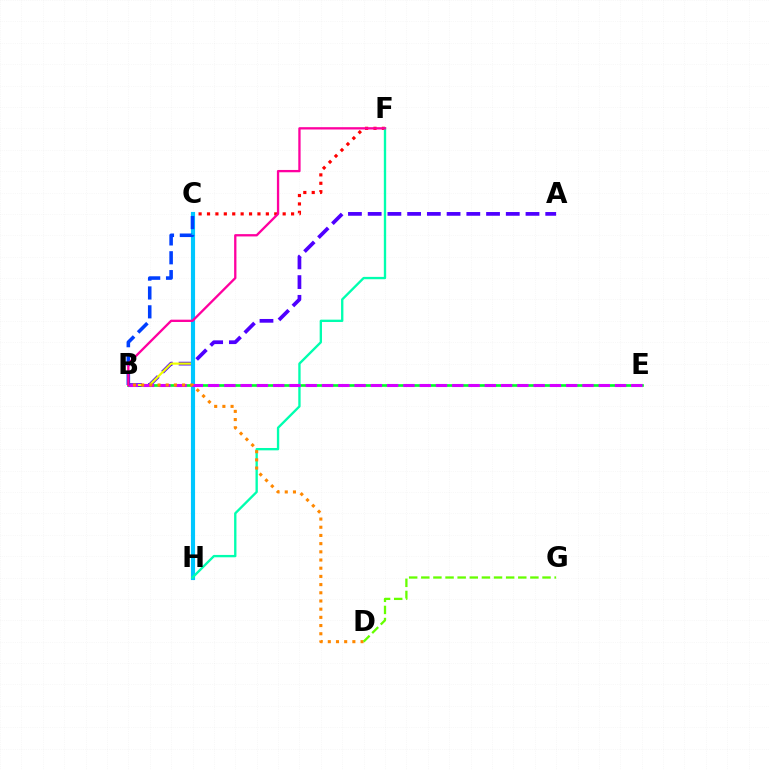{('C', 'F'): [{'color': '#ff0000', 'line_style': 'dotted', 'thickness': 2.28}], ('B', 'E'): [{'color': '#00ff27', 'line_style': 'solid', 'thickness': 1.92}, {'color': '#d600ff', 'line_style': 'dashed', 'thickness': 2.21}], ('A', 'B'): [{'color': '#4f00ff', 'line_style': 'dashed', 'thickness': 2.68}], ('B', 'C'): [{'color': '#eeff00', 'line_style': 'solid', 'thickness': 1.58}, {'color': '#003fff', 'line_style': 'dashed', 'thickness': 2.56}], ('C', 'H'): [{'color': '#00c7ff', 'line_style': 'solid', 'thickness': 2.97}], ('F', 'H'): [{'color': '#00ffaf', 'line_style': 'solid', 'thickness': 1.69}], ('B', 'D'): [{'color': '#ff8800', 'line_style': 'dotted', 'thickness': 2.23}], ('D', 'G'): [{'color': '#66ff00', 'line_style': 'dashed', 'thickness': 1.65}], ('B', 'F'): [{'color': '#ff00a0', 'line_style': 'solid', 'thickness': 1.67}]}